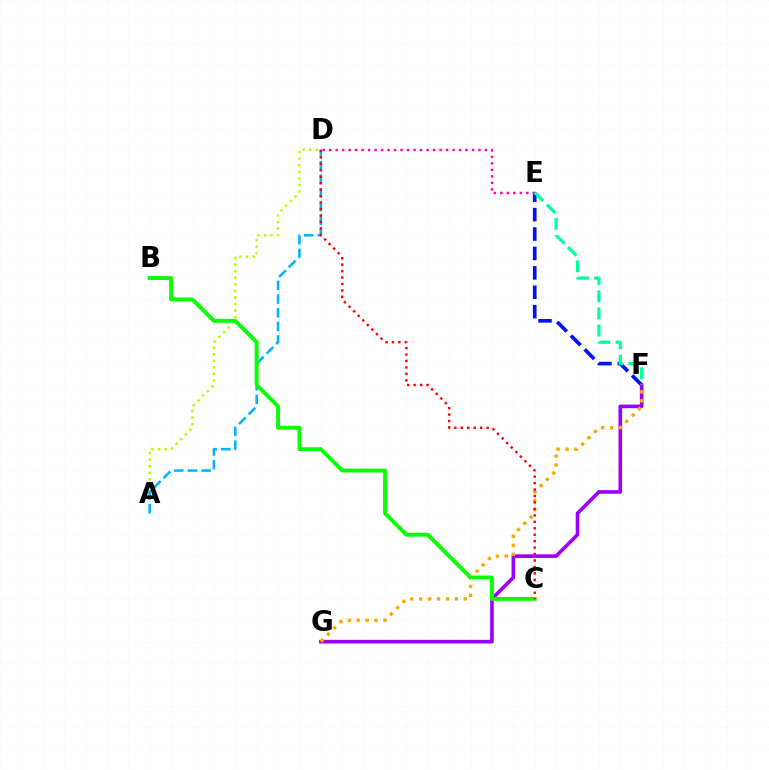{('E', 'F'): [{'color': '#0010ff', 'line_style': 'dashed', 'thickness': 2.64}, {'color': '#00ff9d', 'line_style': 'dashed', 'thickness': 2.33}], ('F', 'G'): [{'color': '#9b00ff', 'line_style': 'solid', 'thickness': 2.62}, {'color': '#ffa500', 'line_style': 'dotted', 'thickness': 2.42}], ('D', 'E'): [{'color': '#ff00bd', 'line_style': 'dotted', 'thickness': 1.76}], ('A', 'D'): [{'color': '#b3ff00', 'line_style': 'dotted', 'thickness': 1.78}, {'color': '#00b5ff', 'line_style': 'dashed', 'thickness': 1.85}], ('B', 'C'): [{'color': '#08ff00', 'line_style': 'solid', 'thickness': 2.81}], ('C', 'D'): [{'color': '#ff0000', 'line_style': 'dotted', 'thickness': 1.75}]}